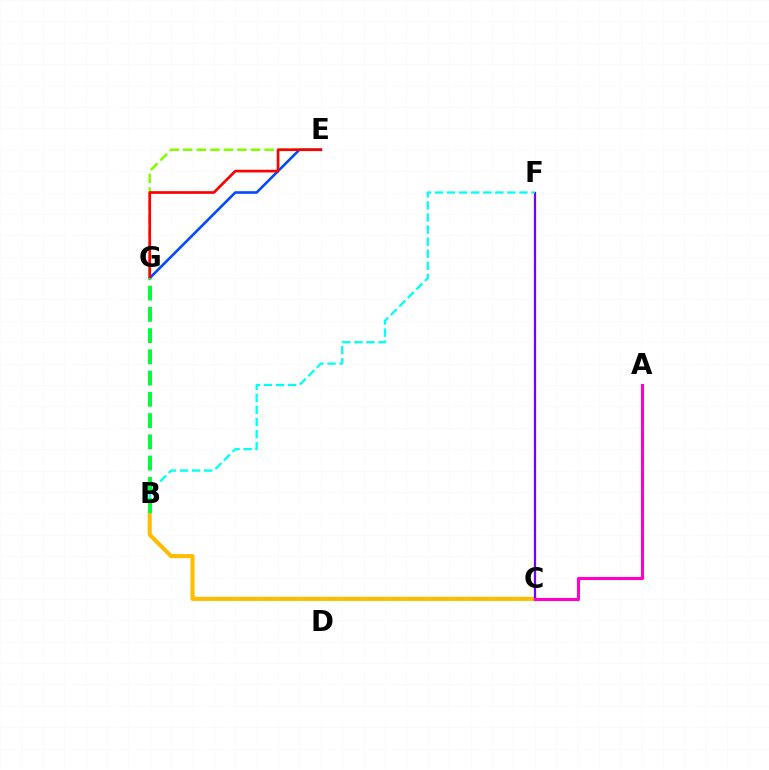{('B', 'C'): [{'color': '#ffbd00', 'line_style': 'solid', 'thickness': 2.94}], ('E', 'G'): [{'color': '#004bff', 'line_style': 'solid', 'thickness': 1.87}, {'color': '#84ff00', 'line_style': 'dashed', 'thickness': 1.84}, {'color': '#ff0000', 'line_style': 'solid', 'thickness': 1.93}], ('C', 'F'): [{'color': '#7200ff', 'line_style': 'solid', 'thickness': 1.61}], ('B', 'F'): [{'color': '#00fff6', 'line_style': 'dashed', 'thickness': 1.64}], ('A', 'C'): [{'color': '#ff00cf', 'line_style': 'solid', 'thickness': 2.23}], ('B', 'G'): [{'color': '#00ff39', 'line_style': 'dashed', 'thickness': 2.89}]}